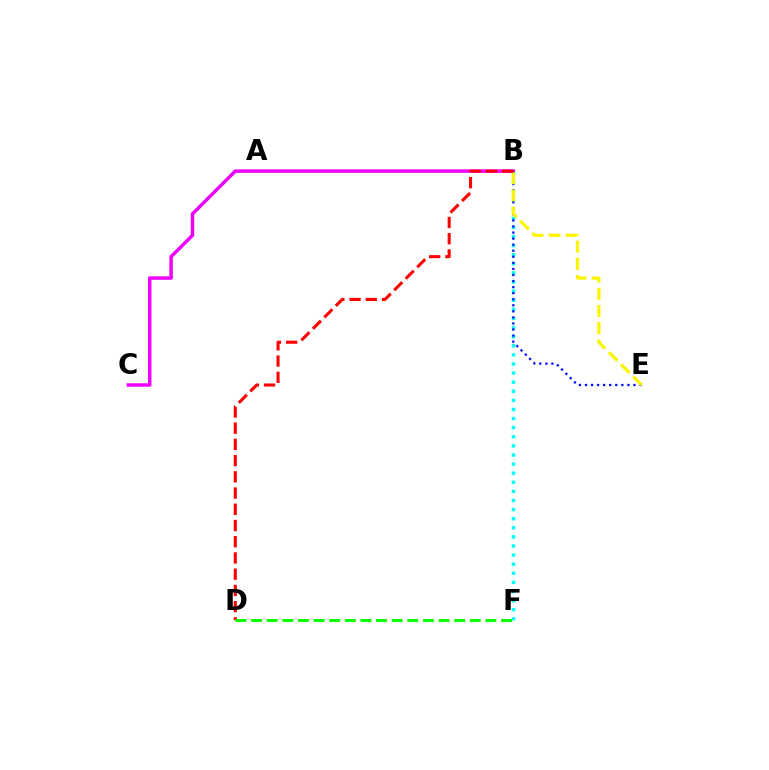{('B', 'C'): [{'color': '#ee00ff', 'line_style': 'solid', 'thickness': 2.5}], ('B', 'F'): [{'color': '#00fff6', 'line_style': 'dotted', 'thickness': 2.47}], ('B', 'E'): [{'color': '#0010ff', 'line_style': 'dotted', 'thickness': 1.65}, {'color': '#fcf500', 'line_style': 'dashed', 'thickness': 2.33}], ('B', 'D'): [{'color': '#ff0000', 'line_style': 'dashed', 'thickness': 2.2}], ('D', 'F'): [{'color': '#08ff00', 'line_style': 'dashed', 'thickness': 2.12}]}